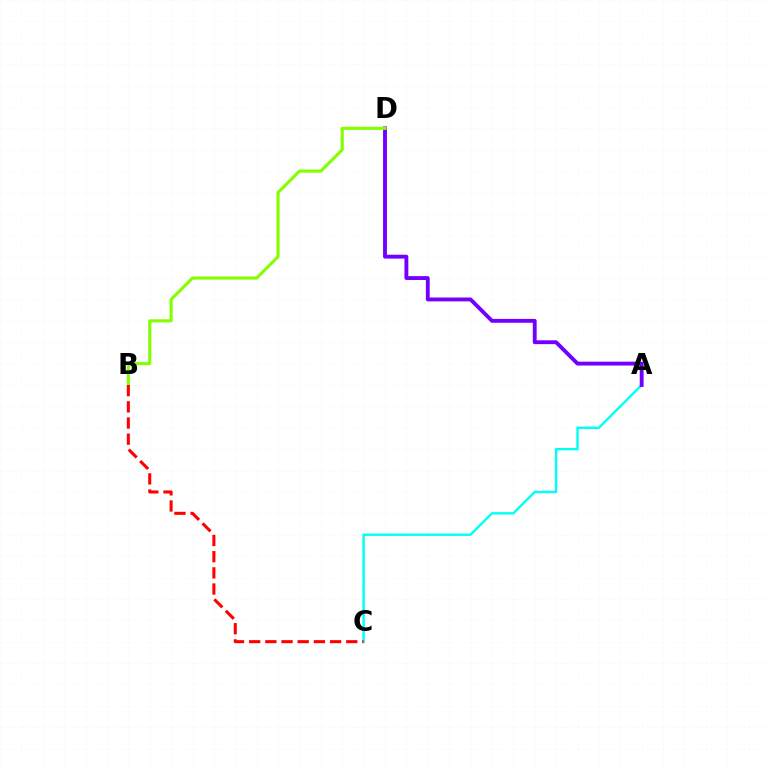{('A', 'C'): [{'color': '#00fff6', 'line_style': 'solid', 'thickness': 1.71}], ('A', 'D'): [{'color': '#7200ff', 'line_style': 'solid', 'thickness': 2.78}], ('B', 'D'): [{'color': '#84ff00', 'line_style': 'solid', 'thickness': 2.25}], ('B', 'C'): [{'color': '#ff0000', 'line_style': 'dashed', 'thickness': 2.2}]}